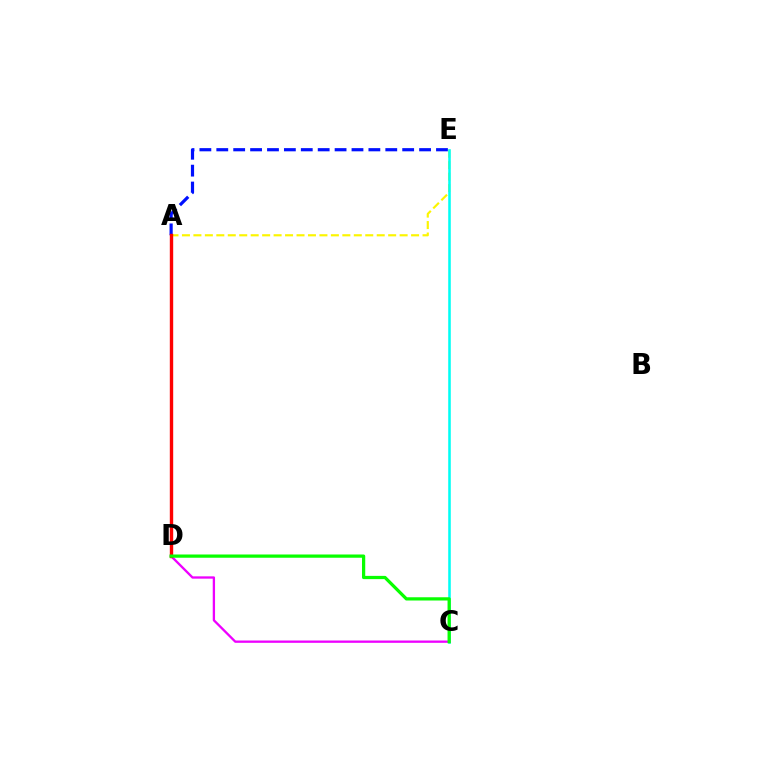{('A', 'E'): [{'color': '#fcf500', 'line_style': 'dashed', 'thickness': 1.56}, {'color': '#0010ff', 'line_style': 'dashed', 'thickness': 2.3}], ('C', 'E'): [{'color': '#00fff6', 'line_style': 'solid', 'thickness': 1.84}], ('C', 'D'): [{'color': '#ee00ff', 'line_style': 'solid', 'thickness': 1.66}, {'color': '#08ff00', 'line_style': 'solid', 'thickness': 2.34}], ('A', 'D'): [{'color': '#ff0000', 'line_style': 'solid', 'thickness': 2.44}]}